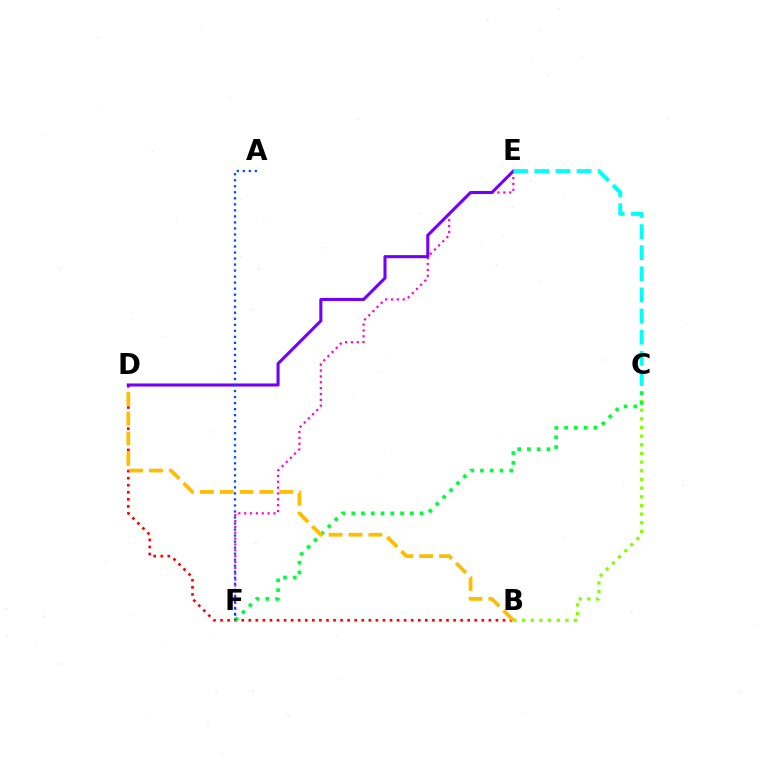{('B', 'C'): [{'color': '#84ff00', 'line_style': 'dotted', 'thickness': 2.35}], ('B', 'D'): [{'color': '#ff0000', 'line_style': 'dotted', 'thickness': 1.92}, {'color': '#ffbd00', 'line_style': 'dashed', 'thickness': 2.7}], ('C', 'F'): [{'color': '#00ff39', 'line_style': 'dotted', 'thickness': 2.65}], ('E', 'F'): [{'color': '#ff00cf', 'line_style': 'dotted', 'thickness': 1.59}], ('D', 'E'): [{'color': '#7200ff', 'line_style': 'solid', 'thickness': 2.21}], ('A', 'F'): [{'color': '#004bff', 'line_style': 'dotted', 'thickness': 1.64}], ('C', 'E'): [{'color': '#00fff6', 'line_style': 'dashed', 'thickness': 2.87}]}